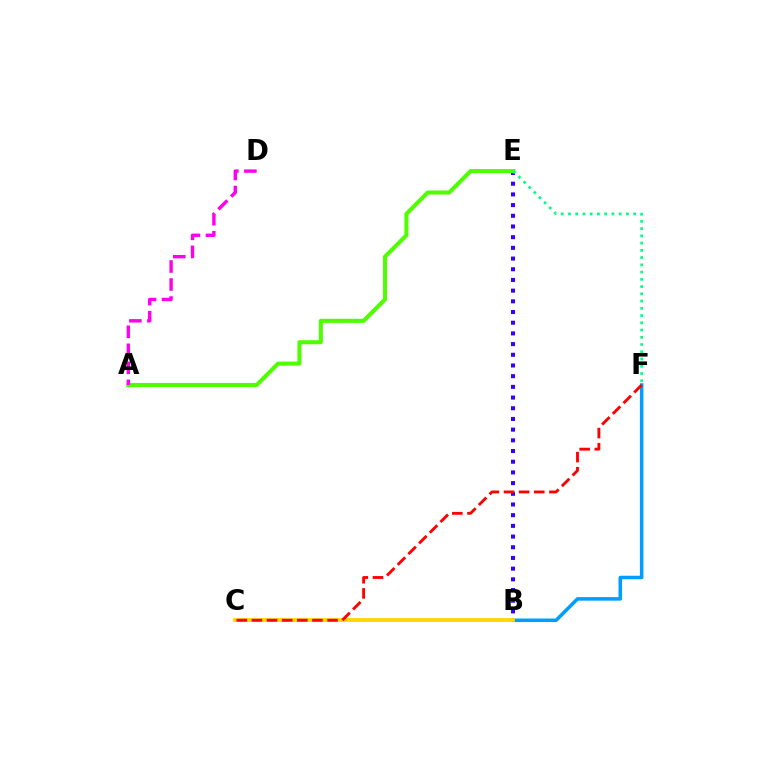{('B', 'E'): [{'color': '#3700ff', 'line_style': 'dotted', 'thickness': 2.91}], ('B', 'F'): [{'color': '#009eff', 'line_style': 'solid', 'thickness': 2.54}], ('B', 'C'): [{'color': '#ffd500', 'line_style': 'solid', 'thickness': 2.71}], ('A', 'E'): [{'color': '#4fff00', 'line_style': 'solid', 'thickness': 2.92}], ('C', 'F'): [{'color': '#ff0000', 'line_style': 'dashed', 'thickness': 2.06}], ('E', 'F'): [{'color': '#00ff86', 'line_style': 'dotted', 'thickness': 1.97}], ('A', 'D'): [{'color': '#ff00ed', 'line_style': 'dashed', 'thickness': 2.45}]}